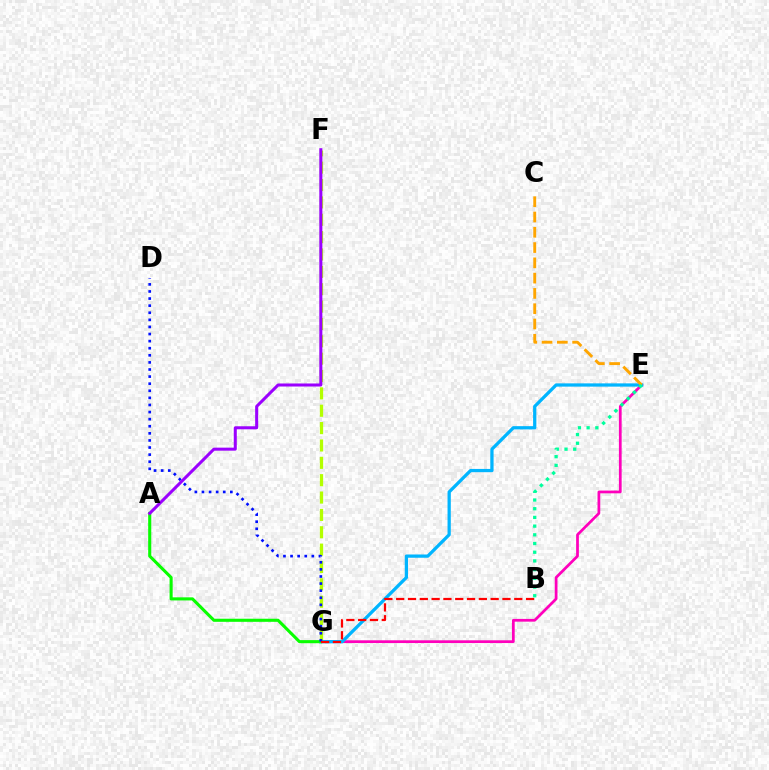{('E', 'G'): [{'color': '#ff00bd', 'line_style': 'solid', 'thickness': 1.97}, {'color': '#00b5ff', 'line_style': 'solid', 'thickness': 2.35}], ('F', 'G'): [{'color': '#b3ff00', 'line_style': 'dashed', 'thickness': 2.36}], ('C', 'E'): [{'color': '#ffa500', 'line_style': 'dashed', 'thickness': 2.08}], ('A', 'G'): [{'color': '#08ff00', 'line_style': 'solid', 'thickness': 2.22}], ('D', 'G'): [{'color': '#0010ff', 'line_style': 'dotted', 'thickness': 1.93}], ('B', 'G'): [{'color': '#ff0000', 'line_style': 'dashed', 'thickness': 1.6}], ('B', 'E'): [{'color': '#00ff9d', 'line_style': 'dotted', 'thickness': 2.36}], ('A', 'F'): [{'color': '#9b00ff', 'line_style': 'solid', 'thickness': 2.18}]}